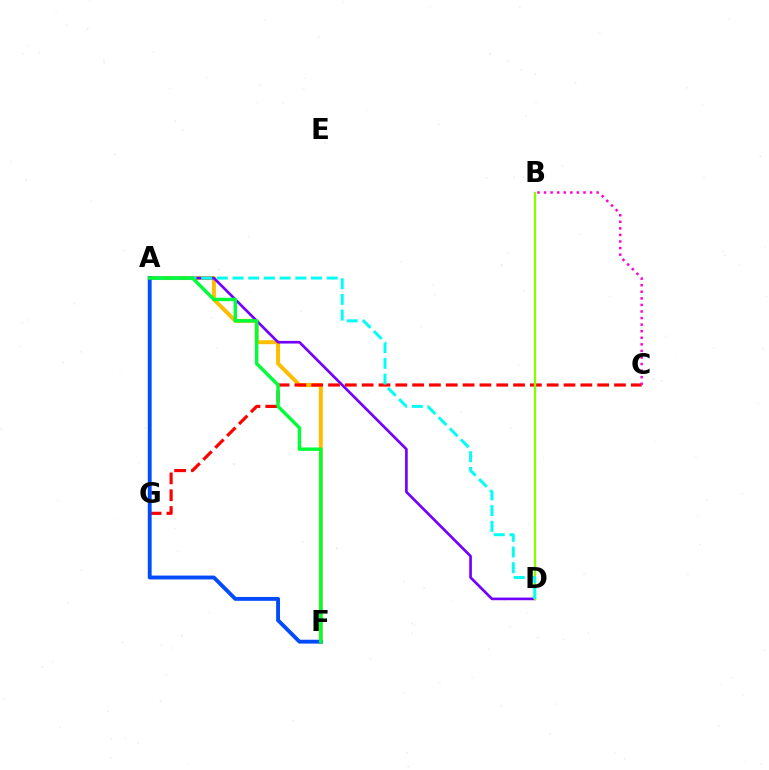{('A', 'F'): [{'color': '#ffbd00', 'line_style': 'solid', 'thickness': 2.86}, {'color': '#004bff', 'line_style': 'solid', 'thickness': 2.78}, {'color': '#00ff39', 'line_style': 'solid', 'thickness': 2.46}], ('A', 'D'): [{'color': '#7200ff', 'line_style': 'solid', 'thickness': 1.92}, {'color': '#00fff6', 'line_style': 'dashed', 'thickness': 2.13}], ('C', 'G'): [{'color': '#ff0000', 'line_style': 'dashed', 'thickness': 2.29}], ('B', 'C'): [{'color': '#ff00cf', 'line_style': 'dotted', 'thickness': 1.79}], ('B', 'D'): [{'color': '#84ff00', 'line_style': 'solid', 'thickness': 1.65}]}